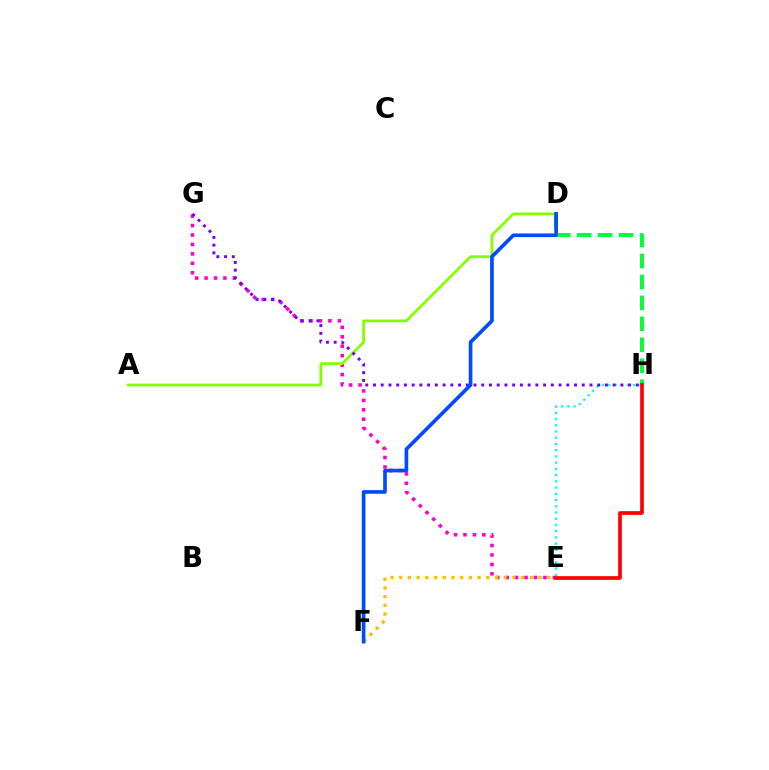{('D', 'H'): [{'color': '#00ff39', 'line_style': 'dashed', 'thickness': 2.85}], ('E', 'G'): [{'color': '#ff00cf', 'line_style': 'dotted', 'thickness': 2.56}], ('A', 'D'): [{'color': '#84ff00', 'line_style': 'solid', 'thickness': 1.98}], ('E', 'F'): [{'color': '#ffbd00', 'line_style': 'dotted', 'thickness': 2.37}], ('E', 'H'): [{'color': '#00fff6', 'line_style': 'dotted', 'thickness': 1.69}, {'color': '#ff0000', 'line_style': 'solid', 'thickness': 2.65}], ('G', 'H'): [{'color': '#7200ff', 'line_style': 'dotted', 'thickness': 2.1}], ('D', 'F'): [{'color': '#004bff', 'line_style': 'solid', 'thickness': 2.63}]}